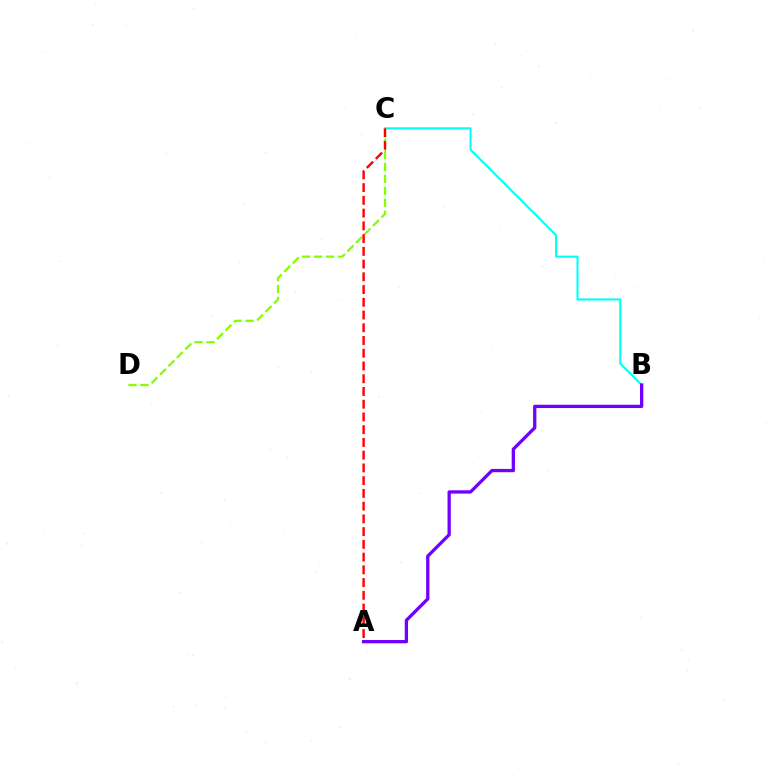{('B', 'C'): [{'color': '#00fff6', 'line_style': 'solid', 'thickness': 1.51}], ('C', 'D'): [{'color': '#84ff00', 'line_style': 'dashed', 'thickness': 1.63}], ('A', 'B'): [{'color': '#7200ff', 'line_style': 'solid', 'thickness': 2.37}], ('A', 'C'): [{'color': '#ff0000', 'line_style': 'dashed', 'thickness': 1.73}]}